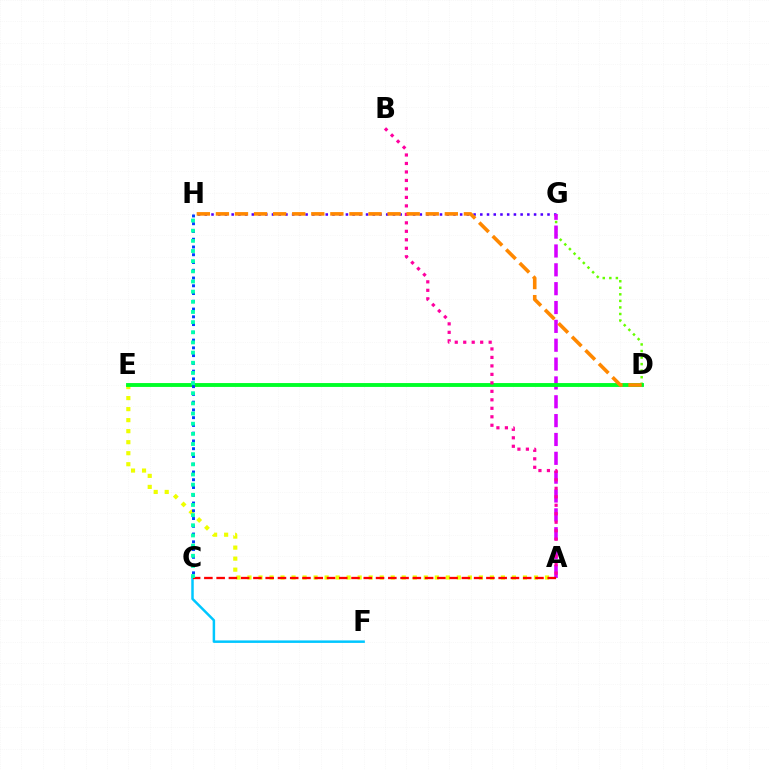{('G', 'H'): [{'color': '#4f00ff', 'line_style': 'dotted', 'thickness': 1.83}], ('D', 'G'): [{'color': '#66ff00', 'line_style': 'dotted', 'thickness': 1.78}], ('A', 'E'): [{'color': '#eeff00', 'line_style': 'dotted', 'thickness': 2.99}], ('A', 'G'): [{'color': '#d600ff', 'line_style': 'dashed', 'thickness': 2.56}], ('C', 'F'): [{'color': '#00c7ff', 'line_style': 'solid', 'thickness': 1.79}], ('D', 'E'): [{'color': '#00ff27', 'line_style': 'solid', 'thickness': 2.79}], ('A', 'C'): [{'color': '#ff0000', 'line_style': 'dashed', 'thickness': 1.67}], ('A', 'B'): [{'color': '#ff00a0', 'line_style': 'dotted', 'thickness': 2.3}], ('C', 'H'): [{'color': '#003fff', 'line_style': 'dotted', 'thickness': 2.11}, {'color': '#00ffaf', 'line_style': 'dotted', 'thickness': 2.76}], ('D', 'H'): [{'color': '#ff8800', 'line_style': 'dashed', 'thickness': 2.59}]}